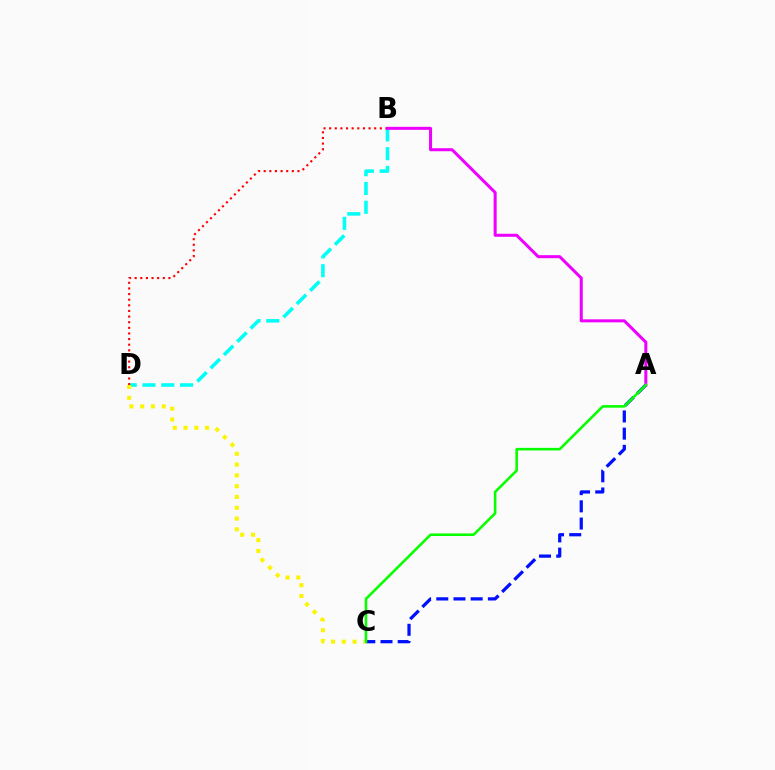{('B', 'D'): [{'color': '#00fff6', 'line_style': 'dashed', 'thickness': 2.55}, {'color': '#ff0000', 'line_style': 'dotted', 'thickness': 1.53}], ('A', 'C'): [{'color': '#0010ff', 'line_style': 'dashed', 'thickness': 2.34}, {'color': '#08ff00', 'line_style': 'solid', 'thickness': 1.86}], ('C', 'D'): [{'color': '#fcf500', 'line_style': 'dotted', 'thickness': 2.93}], ('A', 'B'): [{'color': '#ee00ff', 'line_style': 'solid', 'thickness': 2.18}]}